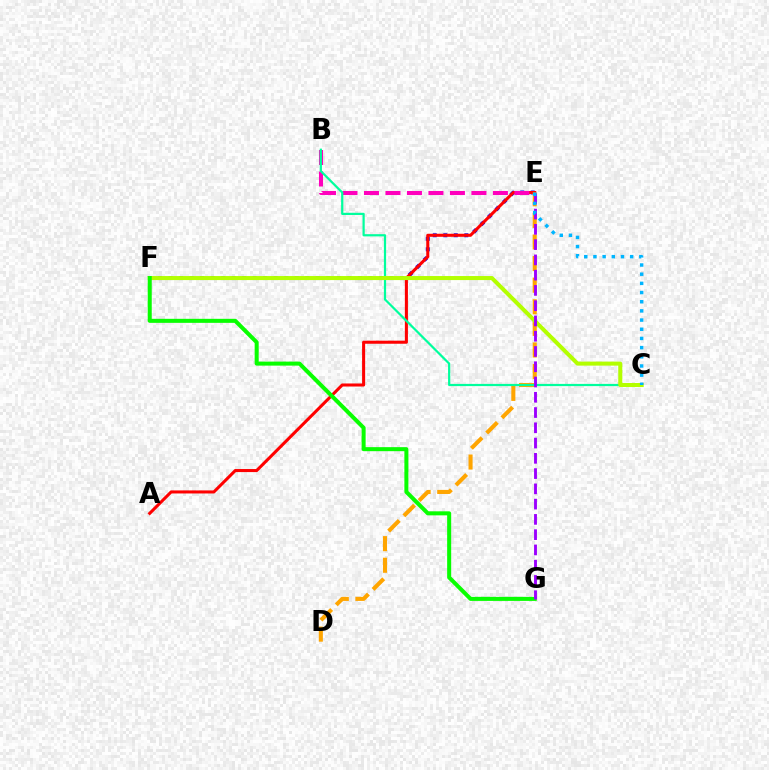{('E', 'F'): [{'color': '#0010ff', 'line_style': 'dotted', 'thickness': 2.86}], ('A', 'E'): [{'color': '#ff0000', 'line_style': 'solid', 'thickness': 2.2}], ('D', 'E'): [{'color': '#ffa500', 'line_style': 'dashed', 'thickness': 2.93}], ('B', 'E'): [{'color': '#ff00bd', 'line_style': 'dashed', 'thickness': 2.92}], ('B', 'C'): [{'color': '#00ff9d', 'line_style': 'solid', 'thickness': 1.59}], ('C', 'F'): [{'color': '#b3ff00', 'line_style': 'solid', 'thickness': 2.9}], ('F', 'G'): [{'color': '#08ff00', 'line_style': 'solid', 'thickness': 2.9}], ('E', 'G'): [{'color': '#9b00ff', 'line_style': 'dashed', 'thickness': 2.07}], ('C', 'E'): [{'color': '#00b5ff', 'line_style': 'dotted', 'thickness': 2.49}]}